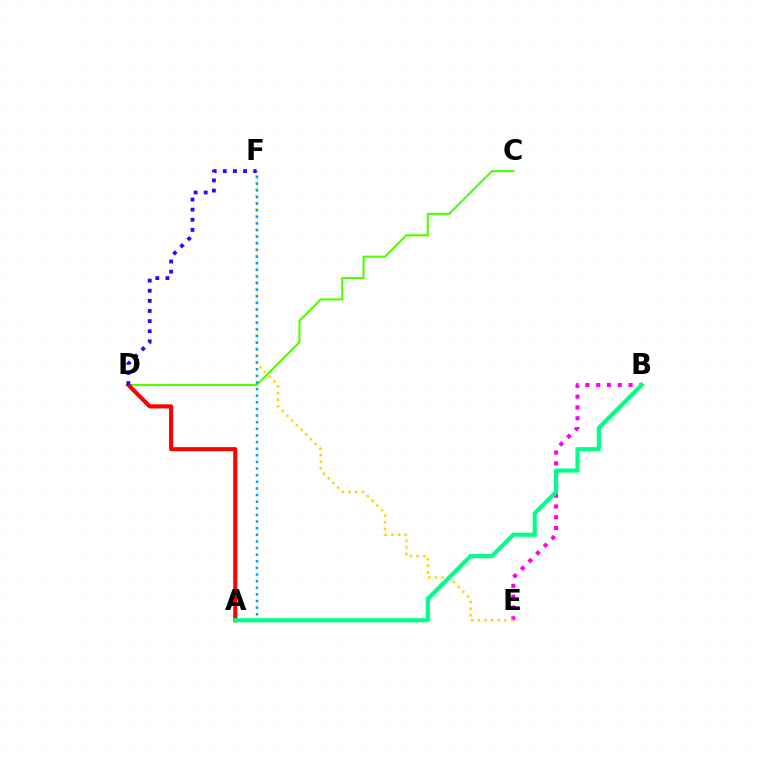{('B', 'E'): [{'color': '#ff00ed', 'line_style': 'dotted', 'thickness': 2.93}], ('C', 'D'): [{'color': '#4fff00', 'line_style': 'solid', 'thickness': 1.5}], ('E', 'F'): [{'color': '#ffd500', 'line_style': 'dotted', 'thickness': 1.8}], ('A', 'D'): [{'color': '#ff0000', 'line_style': 'solid', 'thickness': 2.95}], ('A', 'F'): [{'color': '#009eff', 'line_style': 'dotted', 'thickness': 1.8}], ('A', 'B'): [{'color': '#00ff86', 'line_style': 'solid', 'thickness': 2.97}], ('D', 'F'): [{'color': '#3700ff', 'line_style': 'dotted', 'thickness': 2.75}]}